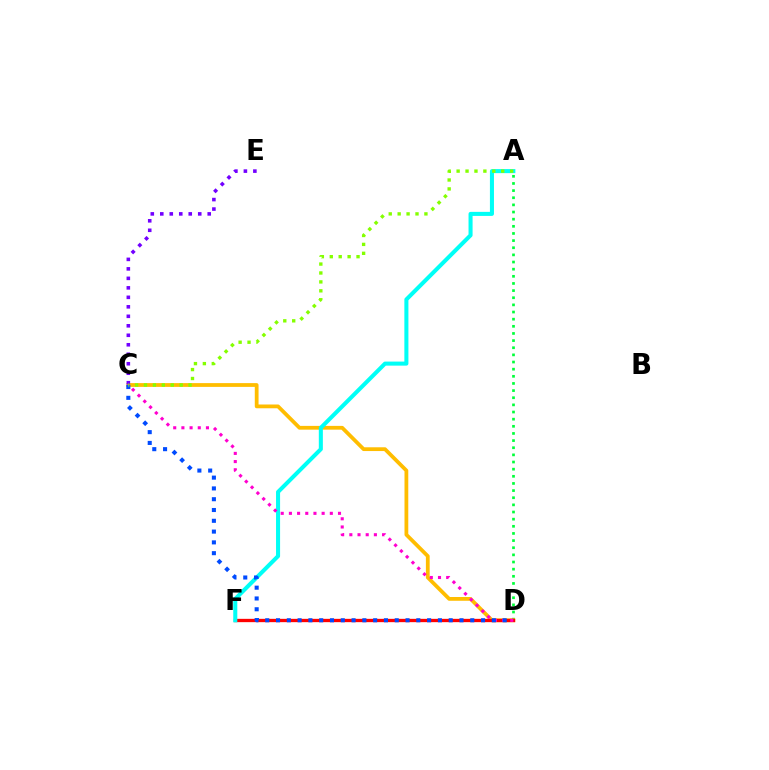{('A', 'D'): [{'color': '#00ff39', 'line_style': 'dotted', 'thickness': 1.94}], ('C', 'D'): [{'color': '#ffbd00', 'line_style': 'solid', 'thickness': 2.72}, {'color': '#ff00cf', 'line_style': 'dotted', 'thickness': 2.22}, {'color': '#004bff', 'line_style': 'dotted', 'thickness': 2.93}], ('D', 'F'): [{'color': '#ff0000', 'line_style': 'solid', 'thickness': 2.38}], ('C', 'E'): [{'color': '#7200ff', 'line_style': 'dotted', 'thickness': 2.58}], ('A', 'F'): [{'color': '#00fff6', 'line_style': 'solid', 'thickness': 2.92}], ('A', 'C'): [{'color': '#84ff00', 'line_style': 'dotted', 'thickness': 2.42}]}